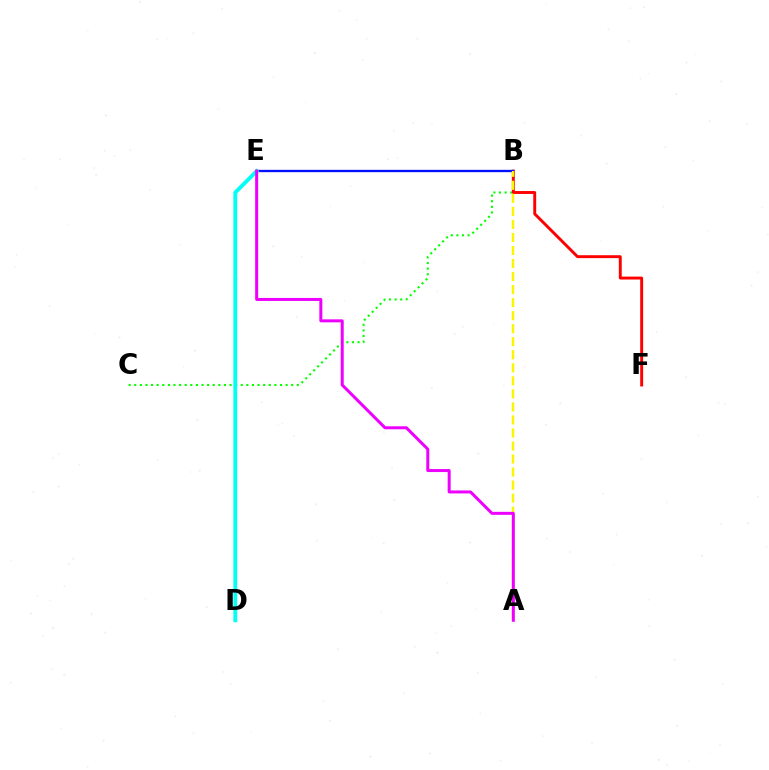{('B', 'C'): [{'color': '#08ff00', 'line_style': 'dotted', 'thickness': 1.52}], ('B', 'F'): [{'color': '#ff0000', 'line_style': 'solid', 'thickness': 2.1}], ('B', 'E'): [{'color': '#0010ff', 'line_style': 'solid', 'thickness': 1.67}], ('A', 'B'): [{'color': '#fcf500', 'line_style': 'dashed', 'thickness': 1.77}], ('D', 'E'): [{'color': '#00fff6', 'line_style': 'solid', 'thickness': 2.77}], ('A', 'E'): [{'color': '#ee00ff', 'line_style': 'solid', 'thickness': 2.16}]}